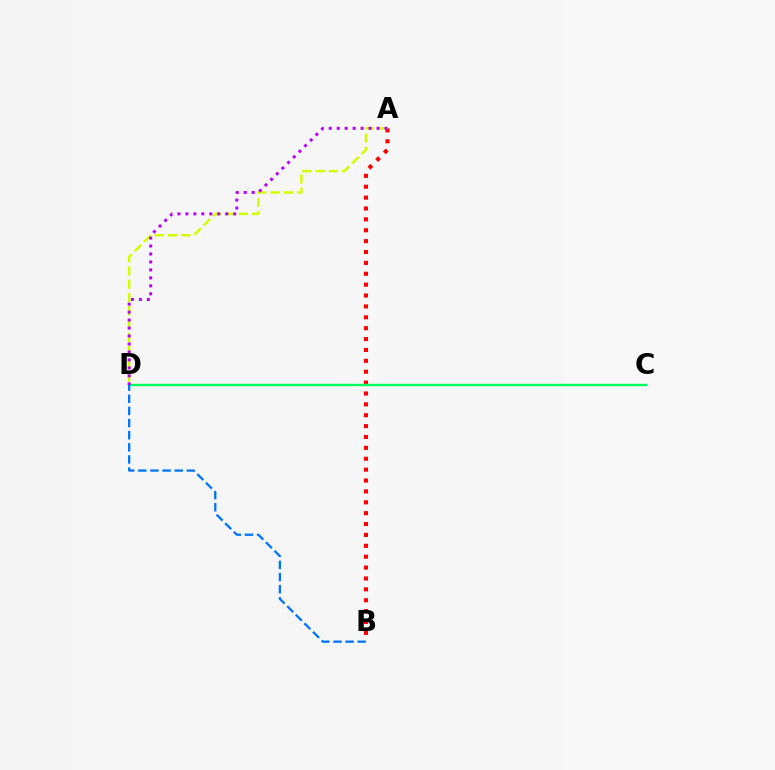{('A', 'B'): [{'color': '#ff0000', 'line_style': 'dotted', 'thickness': 2.96}], ('A', 'D'): [{'color': '#d1ff00', 'line_style': 'dashed', 'thickness': 1.8}, {'color': '#b900ff', 'line_style': 'dotted', 'thickness': 2.16}], ('C', 'D'): [{'color': '#00ff5c', 'line_style': 'solid', 'thickness': 1.72}], ('B', 'D'): [{'color': '#0074ff', 'line_style': 'dashed', 'thickness': 1.65}]}